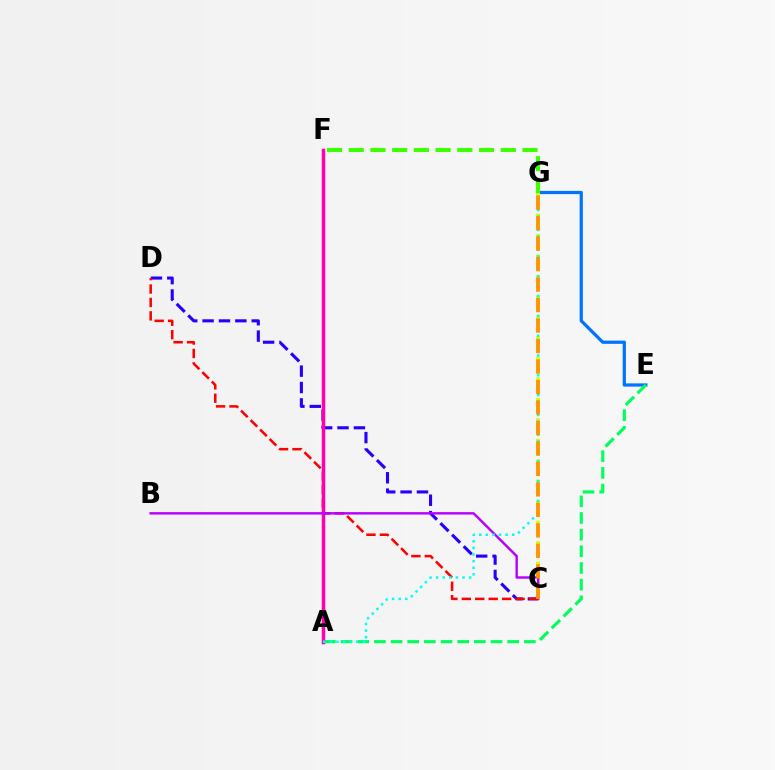{('E', 'G'): [{'color': '#0074ff', 'line_style': 'solid', 'thickness': 2.32}], ('C', 'D'): [{'color': '#2500ff', 'line_style': 'dashed', 'thickness': 2.23}, {'color': '#ff0000', 'line_style': 'dashed', 'thickness': 1.83}], ('C', 'G'): [{'color': '#d1ff00', 'line_style': 'dotted', 'thickness': 2.78}, {'color': '#ff9400', 'line_style': 'dashed', 'thickness': 2.78}], ('A', 'E'): [{'color': '#00ff5c', 'line_style': 'dashed', 'thickness': 2.26}], ('F', 'G'): [{'color': '#3dff00', 'line_style': 'dashed', 'thickness': 2.95}], ('A', 'F'): [{'color': '#ff00ac', 'line_style': 'solid', 'thickness': 2.51}], ('B', 'C'): [{'color': '#b900ff', 'line_style': 'solid', 'thickness': 1.75}], ('A', 'G'): [{'color': '#00fff6', 'line_style': 'dotted', 'thickness': 1.8}]}